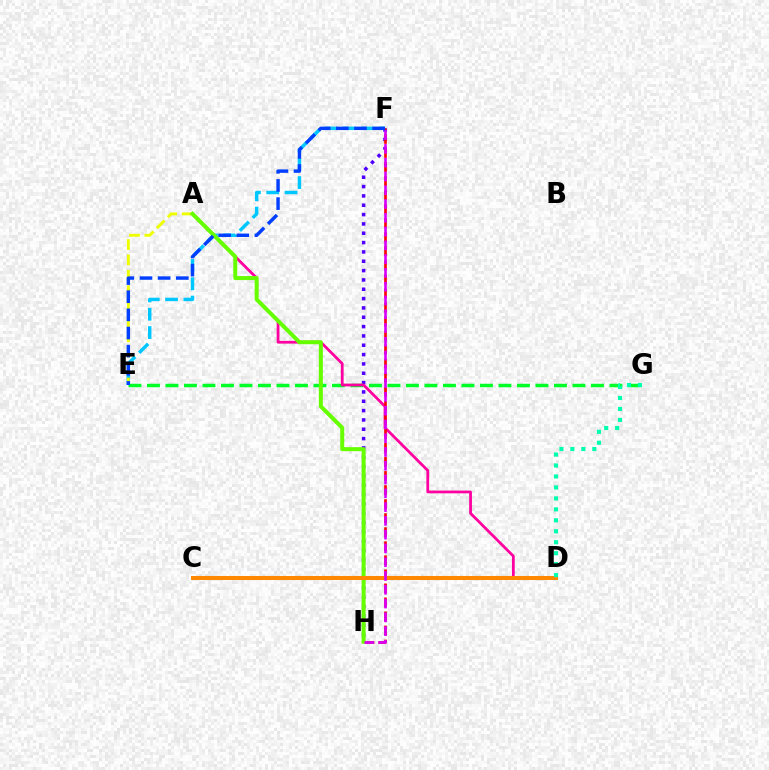{('E', 'F'): [{'color': '#00c7ff', 'line_style': 'dashed', 'thickness': 2.49}, {'color': '#003fff', 'line_style': 'dashed', 'thickness': 2.47}], ('A', 'E'): [{'color': '#eeff00', 'line_style': 'dashed', 'thickness': 2.09}], ('F', 'H'): [{'color': '#4f00ff', 'line_style': 'dotted', 'thickness': 2.54}, {'color': '#ff0000', 'line_style': 'dashed', 'thickness': 1.91}, {'color': '#d600ff', 'line_style': 'dashed', 'thickness': 1.87}], ('E', 'G'): [{'color': '#00ff27', 'line_style': 'dashed', 'thickness': 2.51}], ('A', 'D'): [{'color': '#ff00a0', 'line_style': 'solid', 'thickness': 2.0}], ('A', 'H'): [{'color': '#66ff00', 'line_style': 'solid', 'thickness': 2.89}], ('C', 'D'): [{'color': '#ff8800', 'line_style': 'solid', 'thickness': 2.91}], ('D', 'G'): [{'color': '#00ffaf', 'line_style': 'dotted', 'thickness': 2.98}]}